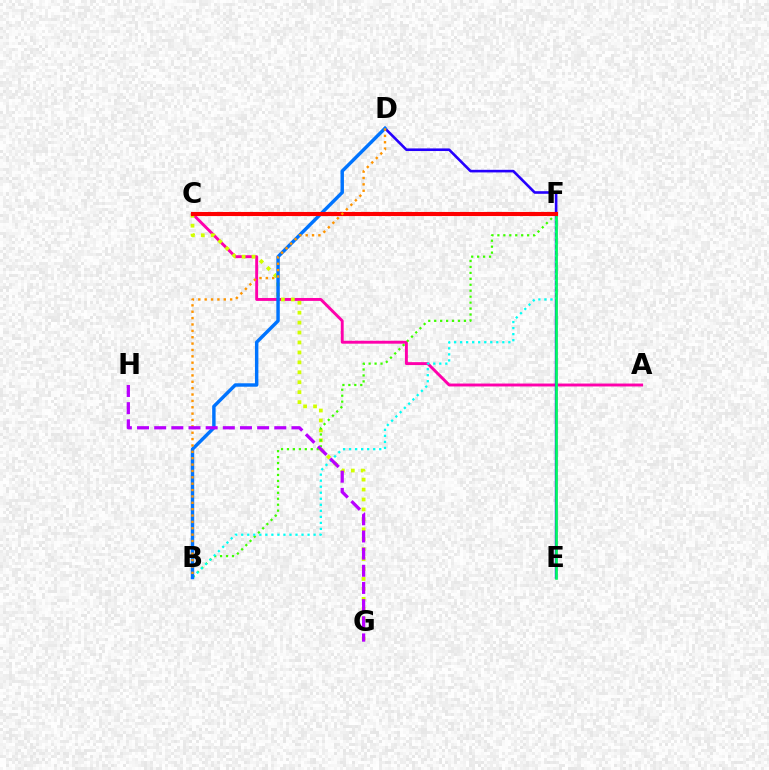{('A', 'C'): [{'color': '#ff00ac', 'line_style': 'solid', 'thickness': 2.1}], ('D', 'E'): [{'color': '#2500ff', 'line_style': 'solid', 'thickness': 1.88}], ('C', 'G'): [{'color': '#d1ff00', 'line_style': 'dotted', 'thickness': 2.7}], ('B', 'F'): [{'color': '#3dff00', 'line_style': 'dotted', 'thickness': 1.62}, {'color': '#00fff6', 'line_style': 'dotted', 'thickness': 1.64}], ('B', 'D'): [{'color': '#0074ff', 'line_style': 'solid', 'thickness': 2.47}, {'color': '#ff9400', 'line_style': 'dotted', 'thickness': 1.73}], ('E', 'F'): [{'color': '#00ff5c', 'line_style': 'solid', 'thickness': 1.87}], ('C', 'F'): [{'color': '#ff0000', 'line_style': 'solid', 'thickness': 2.95}], ('G', 'H'): [{'color': '#b900ff', 'line_style': 'dashed', 'thickness': 2.33}]}